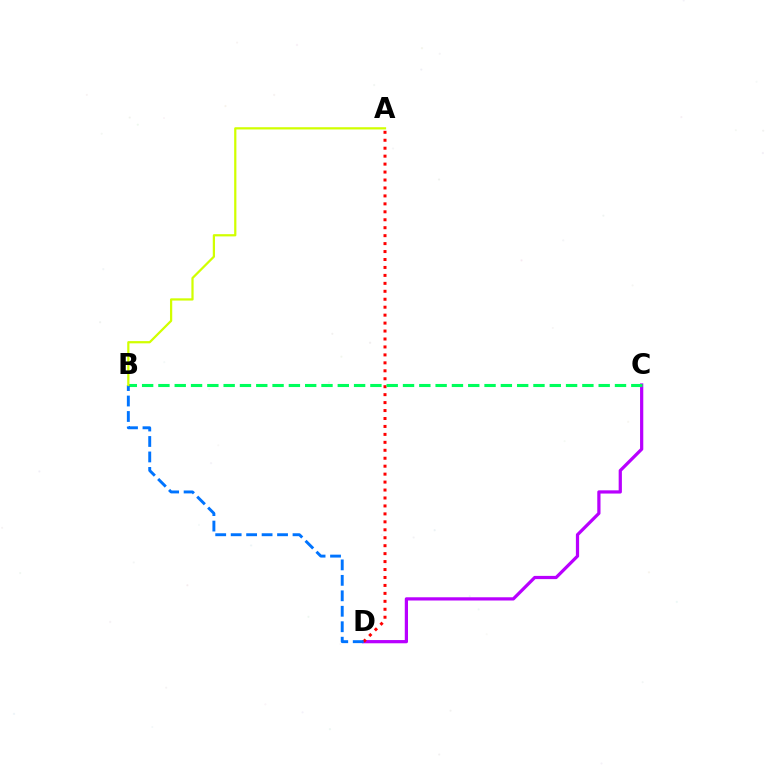{('C', 'D'): [{'color': '#b900ff', 'line_style': 'solid', 'thickness': 2.32}], ('A', 'D'): [{'color': '#ff0000', 'line_style': 'dotted', 'thickness': 2.16}], ('B', 'C'): [{'color': '#00ff5c', 'line_style': 'dashed', 'thickness': 2.22}], ('B', 'D'): [{'color': '#0074ff', 'line_style': 'dashed', 'thickness': 2.1}], ('A', 'B'): [{'color': '#d1ff00', 'line_style': 'solid', 'thickness': 1.61}]}